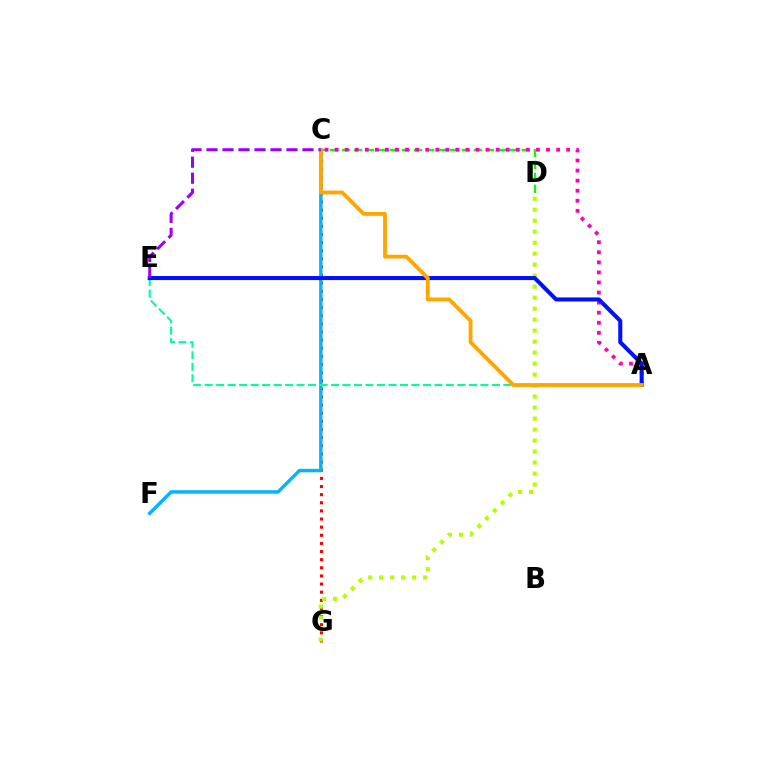{('C', 'D'): [{'color': '#08ff00', 'line_style': 'dashed', 'thickness': 1.63}], ('C', 'G'): [{'color': '#ff0000', 'line_style': 'dotted', 'thickness': 2.21}], ('D', 'G'): [{'color': '#b3ff00', 'line_style': 'dotted', 'thickness': 2.99}], ('C', 'F'): [{'color': '#00b5ff', 'line_style': 'solid', 'thickness': 2.48}], ('A', 'E'): [{'color': '#00ff9d', 'line_style': 'dashed', 'thickness': 1.56}, {'color': '#0010ff', 'line_style': 'solid', 'thickness': 2.92}], ('A', 'C'): [{'color': '#ff00bd', 'line_style': 'dotted', 'thickness': 2.73}, {'color': '#ffa500', 'line_style': 'solid', 'thickness': 2.76}], ('C', 'E'): [{'color': '#9b00ff', 'line_style': 'dashed', 'thickness': 2.17}]}